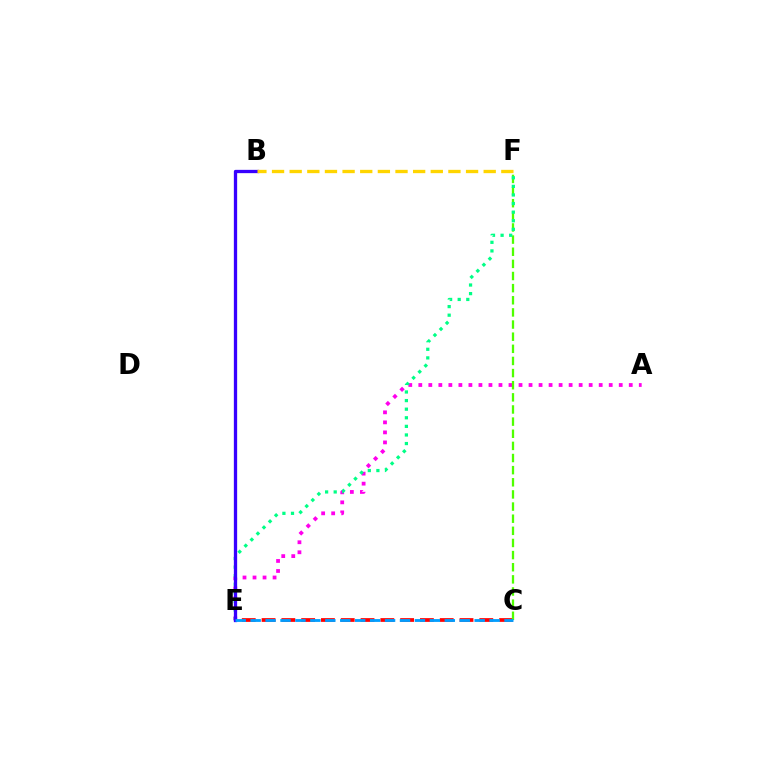{('A', 'E'): [{'color': '#ff00ed', 'line_style': 'dotted', 'thickness': 2.72}], ('C', 'E'): [{'color': '#ff0000', 'line_style': 'dashed', 'thickness': 2.69}, {'color': '#009eff', 'line_style': 'dashed', 'thickness': 2.03}], ('C', 'F'): [{'color': '#4fff00', 'line_style': 'dashed', 'thickness': 1.65}], ('E', 'F'): [{'color': '#00ff86', 'line_style': 'dotted', 'thickness': 2.33}], ('B', 'E'): [{'color': '#3700ff', 'line_style': 'solid', 'thickness': 2.37}], ('B', 'F'): [{'color': '#ffd500', 'line_style': 'dashed', 'thickness': 2.4}]}